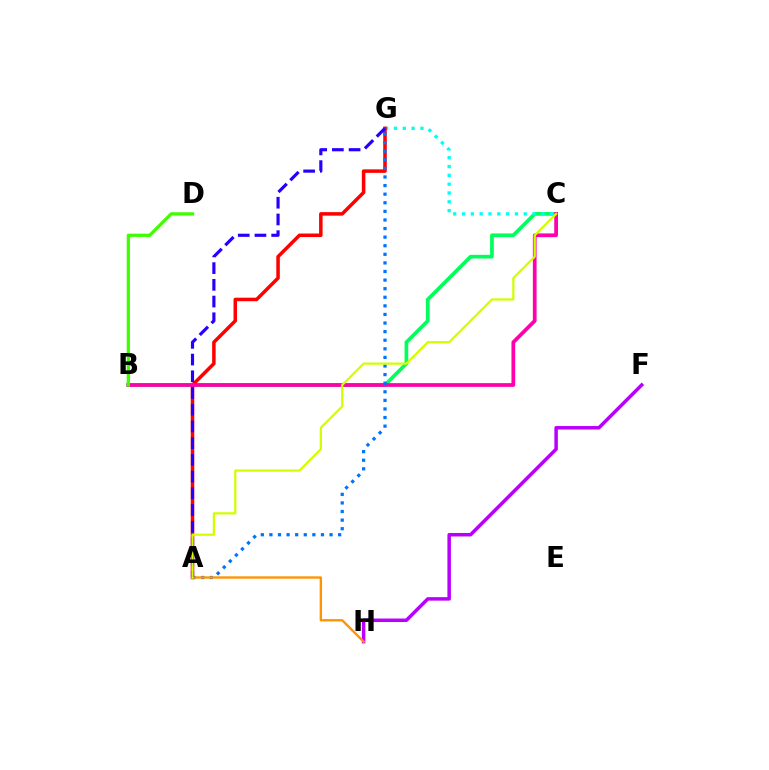{('F', 'H'): [{'color': '#b900ff', 'line_style': 'solid', 'thickness': 2.52}], ('B', 'C'): [{'color': '#00ff5c', 'line_style': 'solid', 'thickness': 2.67}, {'color': '#ff00ac', 'line_style': 'solid', 'thickness': 2.69}], ('C', 'G'): [{'color': '#00fff6', 'line_style': 'dotted', 'thickness': 2.4}], ('A', 'G'): [{'color': '#ff0000', 'line_style': 'solid', 'thickness': 2.53}, {'color': '#0074ff', 'line_style': 'dotted', 'thickness': 2.33}, {'color': '#2500ff', 'line_style': 'dashed', 'thickness': 2.27}], ('A', 'H'): [{'color': '#ff9400', 'line_style': 'solid', 'thickness': 1.7}], ('A', 'C'): [{'color': '#d1ff00', 'line_style': 'solid', 'thickness': 1.61}], ('B', 'D'): [{'color': '#3dff00', 'line_style': 'solid', 'thickness': 2.34}]}